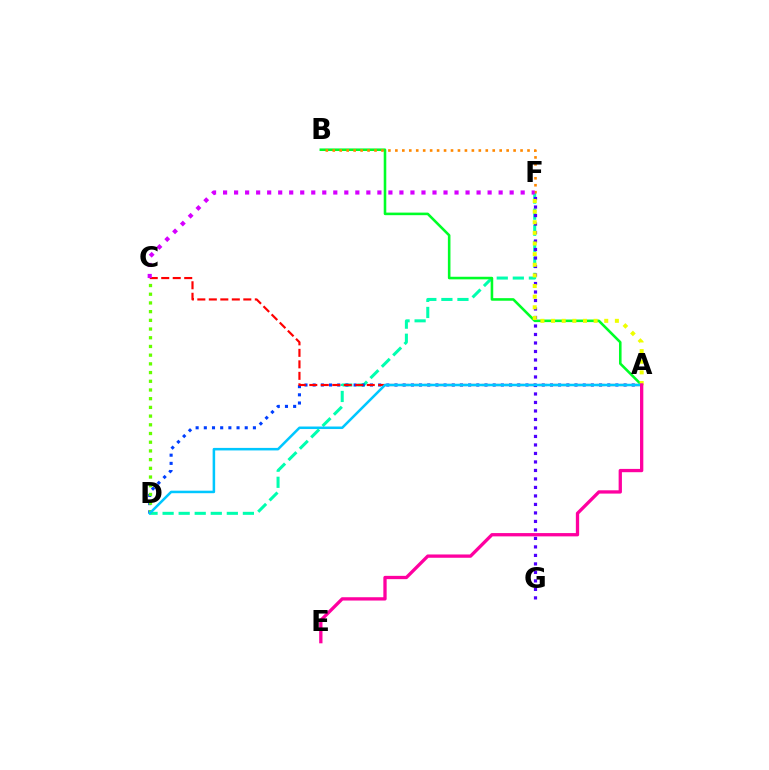{('D', 'F'): [{'color': '#00ffaf', 'line_style': 'dashed', 'thickness': 2.18}], ('A', 'B'): [{'color': '#00ff27', 'line_style': 'solid', 'thickness': 1.86}], ('F', 'G'): [{'color': '#4f00ff', 'line_style': 'dotted', 'thickness': 2.31}], ('A', 'D'): [{'color': '#003fff', 'line_style': 'dotted', 'thickness': 2.22}, {'color': '#00c7ff', 'line_style': 'solid', 'thickness': 1.82}], ('A', 'C'): [{'color': '#ff0000', 'line_style': 'dashed', 'thickness': 1.56}], ('C', 'D'): [{'color': '#66ff00', 'line_style': 'dotted', 'thickness': 2.37}], ('A', 'F'): [{'color': '#eeff00', 'line_style': 'dotted', 'thickness': 2.89}], ('B', 'F'): [{'color': '#ff8800', 'line_style': 'dotted', 'thickness': 1.89}], ('C', 'F'): [{'color': '#d600ff', 'line_style': 'dotted', 'thickness': 2.99}], ('A', 'E'): [{'color': '#ff00a0', 'line_style': 'solid', 'thickness': 2.38}]}